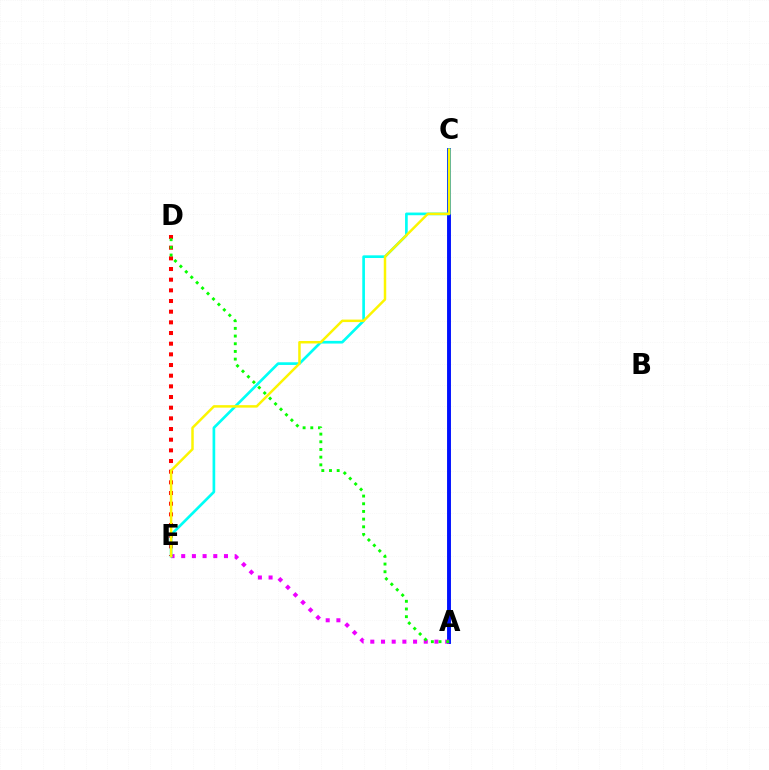{('A', 'C'): [{'color': '#0010ff', 'line_style': 'solid', 'thickness': 2.8}], ('A', 'E'): [{'color': '#ee00ff', 'line_style': 'dotted', 'thickness': 2.91}], ('D', 'E'): [{'color': '#ff0000', 'line_style': 'dotted', 'thickness': 2.9}], ('C', 'E'): [{'color': '#00fff6', 'line_style': 'solid', 'thickness': 1.93}, {'color': '#fcf500', 'line_style': 'solid', 'thickness': 1.79}], ('A', 'D'): [{'color': '#08ff00', 'line_style': 'dotted', 'thickness': 2.09}]}